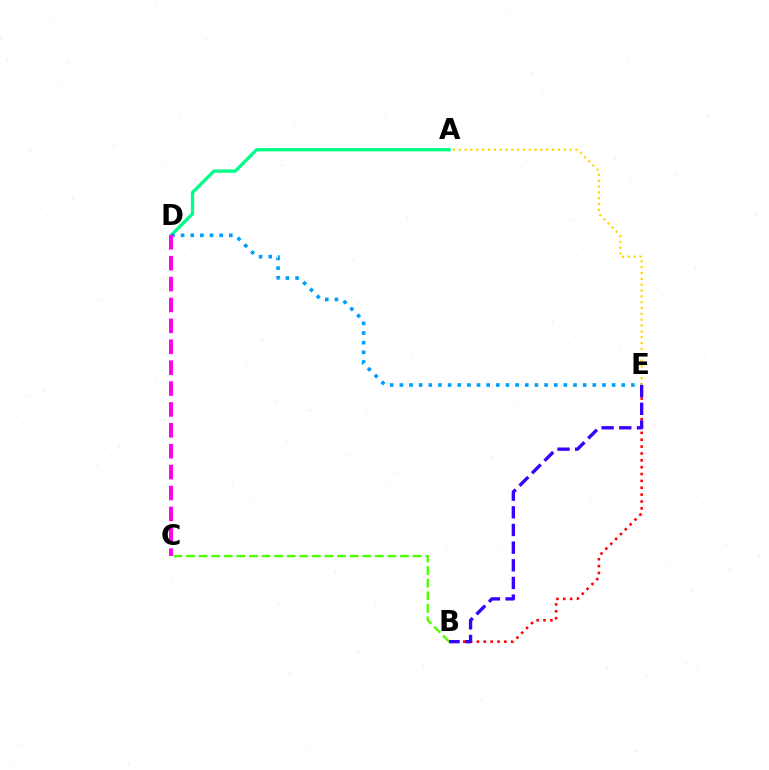{('A', 'D'): [{'color': '#00ff86', 'line_style': 'solid', 'thickness': 2.38}], ('A', 'E'): [{'color': '#ffd500', 'line_style': 'dotted', 'thickness': 1.59}], ('B', 'C'): [{'color': '#4fff00', 'line_style': 'dashed', 'thickness': 1.71}], ('D', 'E'): [{'color': '#009eff', 'line_style': 'dotted', 'thickness': 2.62}], ('B', 'E'): [{'color': '#ff0000', 'line_style': 'dotted', 'thickness': 1.86}, {'color': '#3700ff', 'line_style': 'dashed', 'thickness': 2.4}], ('C', 'D'): [{'color': '#ff00ed', 'line_style': 'dashed', 'thickness': 2.84}]}